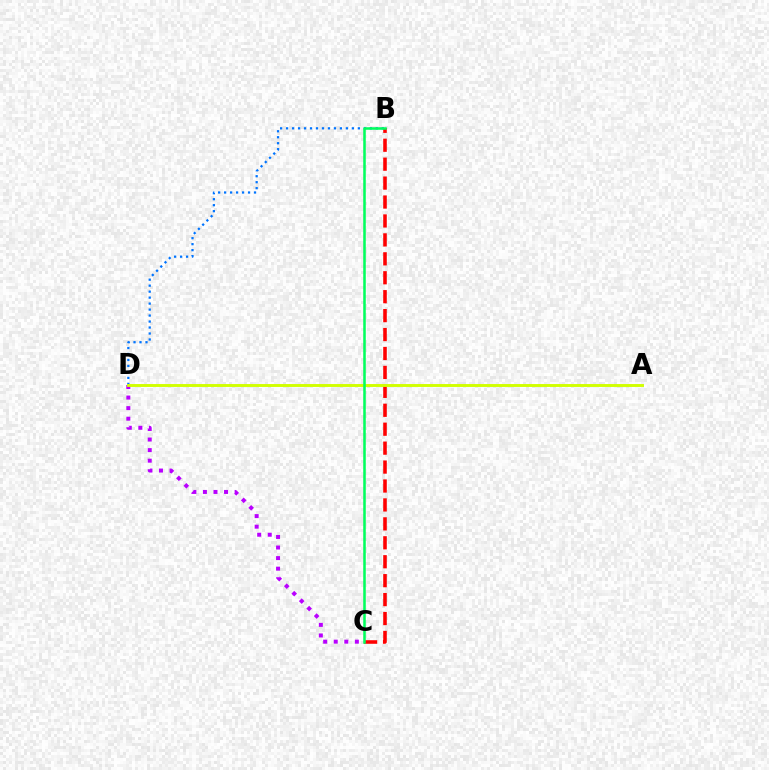{('C', 'D'): [{'color': '#b900ff', 'line_style': 'dotted', 'thickness': 2.87}], ('B', 'D'): [{'color': '#0074ff', 'line_style': 'dotted', 'thickness': 1.62}], ('B', 'C'): [{'color': '#ff0000', 'line_style': 'dashed', 'thickness': 2.57}, {'color': '#00ff5c', 'line_style': 'solid', 'thickness': 1.83}], ('A', 'D'): [{'color': '#d1ff00', 'line_style': 'solid', 'thickness': 2.09}]}